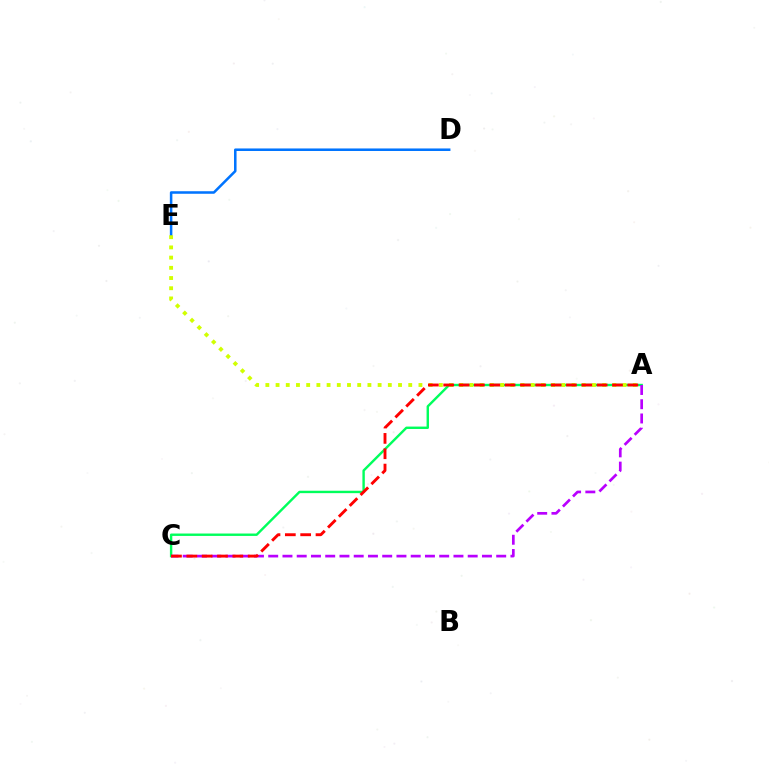{('A', 'C'): [{'color': '#00ff5c', 'line_style': 'solid', 'thickness': 1.73}, {'color': '#b900ff', 'line_style': 'dashed', 'thickness': 1.94}, {'color': '#ff0000', 'line_style': 'dashed', 'thickness': 2.08}], ('D', 'E'): [{'color': '#0074ff', 'line_style': 'solid', 'thickness': 1.83}], ('A', 'E'): [{'color': '#d1ff00', 'line_style': 'dotted', 'thickness': 2.77}]}